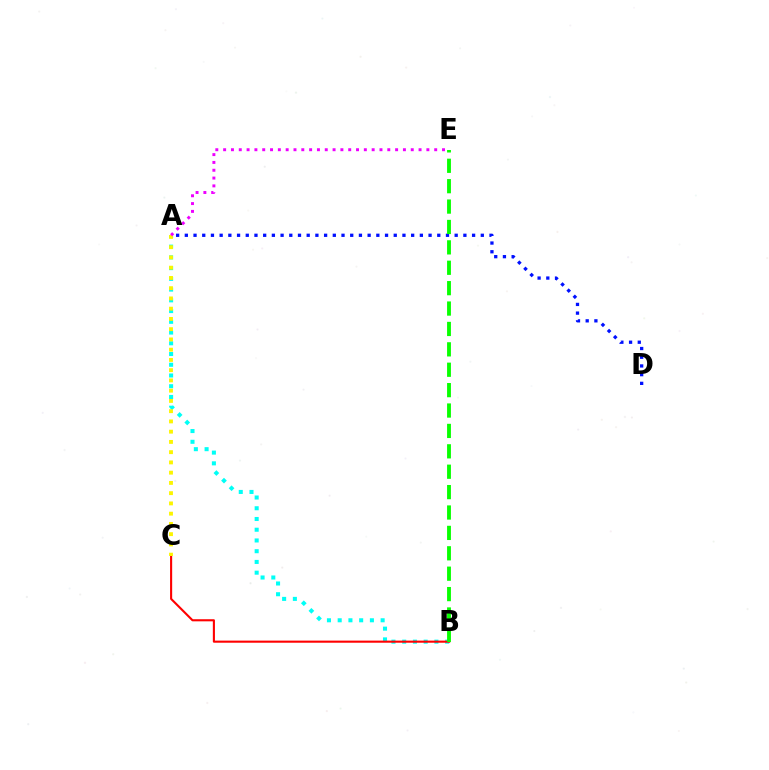{('A', 'B'): [{'color': '#00fff6', 'line_style': 'dotted', 'thickness': 2.92}], ('B', 'C'): [{'color': '#ff0000', 'line_style': 'solid', 'thickness': 1.52}], ('A', 'C'): [{'color': '#fcf500', 'line_style': 'dotted', 'thickness': 2.78}], ('A', 'D'): [{'color': '#0010ff', 'line_style': 'dotted', 'thickness': 2.37}], ('B', 'E'): [{'color': '#08ff00', 'line_style': 'dashed', 'thickness': 2.77}], ('A', 'E'): [{'color': '#ee00ff', 'line_style': 'dotted', 'thickness': 2.12}]}